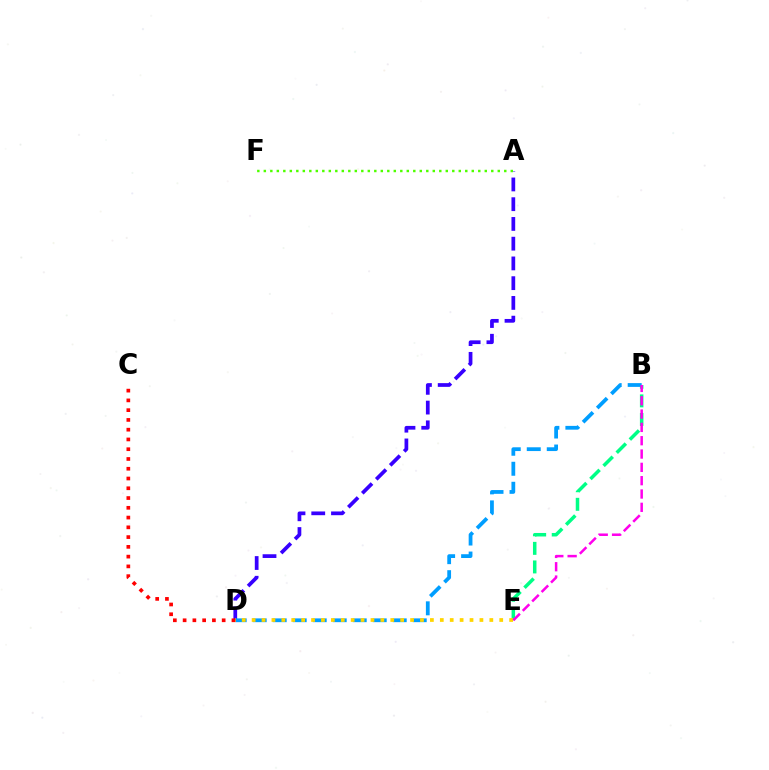{('A', 'D'): [{'color': '#3700ff', 'line_style': 'dashed', 'thickness': 2.68}], ('B', 'E'): [{'color': '#00ff86', 'line_style': 'dashed', 'thickness': 2.52}, {'color': '#ff00ed', 'line_style': 'dashed', 'thickness': 1.81}], ('B', 'D'): [{'color': '#009eff', 'line_style': 'dashed', 'thickness': 2.72}], ('D', 'E'): [{'color': '#ffd500', 'line_style': 'dotted', 'thickness': 2.69}], ('C', 'D'): [{'color': '#ff0000', 'line_style': 'dotted', 'thickness': 2.65}], ('A', 'F'): [{'color': '#4fff00', 'line_style': 'dotted', 'thickness': 1.77}]}